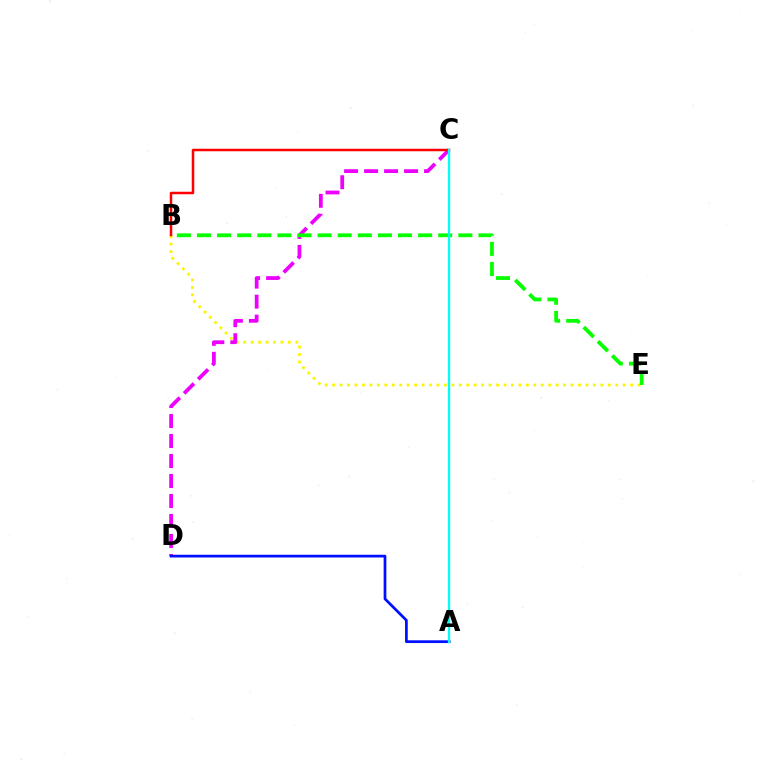{('B', 'E'): [{'color': '#fcf500', 'line_style': 'dotted', 'thickness': 2.02}, {'color': '#08ff00', 'line_style': 'dashed', 'thickness': 2.73}], ('C', 'D'): [{'color': '#ee00ff', 'line_style': 'dashed', 'thickness': 2.72}], ('A', 'D'): [{'color': '#0010ff', 'line_style': 'solid', 'thickness': 1.97}], ('B', 'C'): [{'color': '#ff0000', 'line_style': 'solid', 'thickness': 1.8}], ('A', 'C'): [{'color': '#00fff6', 'line_style': 'solid', 'thickness': 1.66}]}